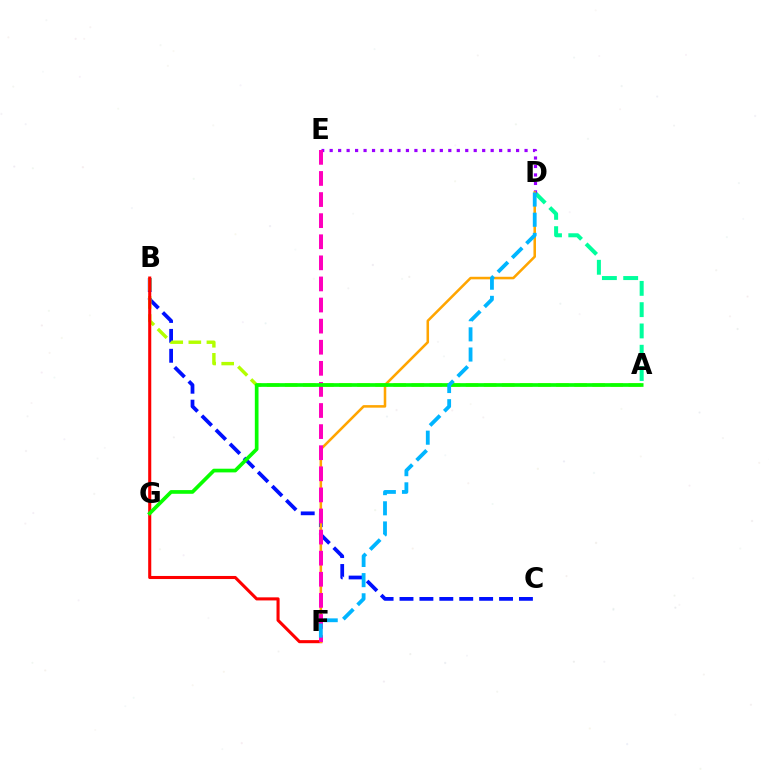{('A', 'D'): [{'color': '#00ff9d', 'line_style': 'dashed', 'thickness': 2.89}], ('B', 'C'): [{'color': '#0010ff', 'line_style': 'dashed', 'thickness': 2.7}], ('A', 'B'): [{'color': '#b3ff00', 'line_style': 'dashed', 'thickness': 2.46}], ('D', 'E'): [{'color': '#9b00ff', 'line_style': 'dotted', 'thickness': 2.3}], ('B', 'F'): [{'color': '#ff0000', 'line_style': 'solid', 'thickness': 2.22}], ('D', 'F'): [{'color': '#ffa500', 'line_style': 'solid', 'thickness': 1.83}, {'color': '#00b5ff', 'line_style': 'dashed', 'thickness': 2.74}], ('E', 'F'): [{'color': '#ff00bd', 'line_style': 'dashed', 'thickness': 2.87}], ('A', 'G'): [{'color': '#08ff00', 'line_style': 'solid', 'thickness': 2.65}]}